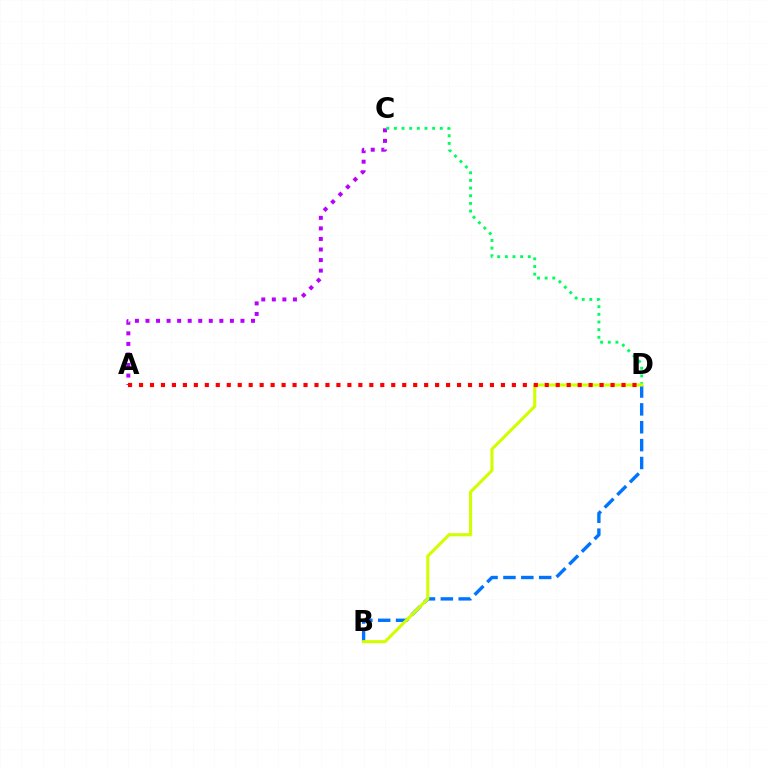{('B', 'D'): [{'color': '#0074ff', 'line_style': 'dashed', 'thickness': 2.43}, {'color': '#d1ff00', 'line_style': 'solid', 'thickness': 2.24}], ('A', 'C'): [{'color': '#b900ff', 'line_style': 'dotted', 'thickness': 2.87}], ('C', 'D'): [{'color': '#00ff5c', 'line_style': 'dotted', 'thickness': 2.08}], ('A', 'D'): [{'color': '#ff0000', 'line_style': 'dotted', 'thickness': 2.98}]}